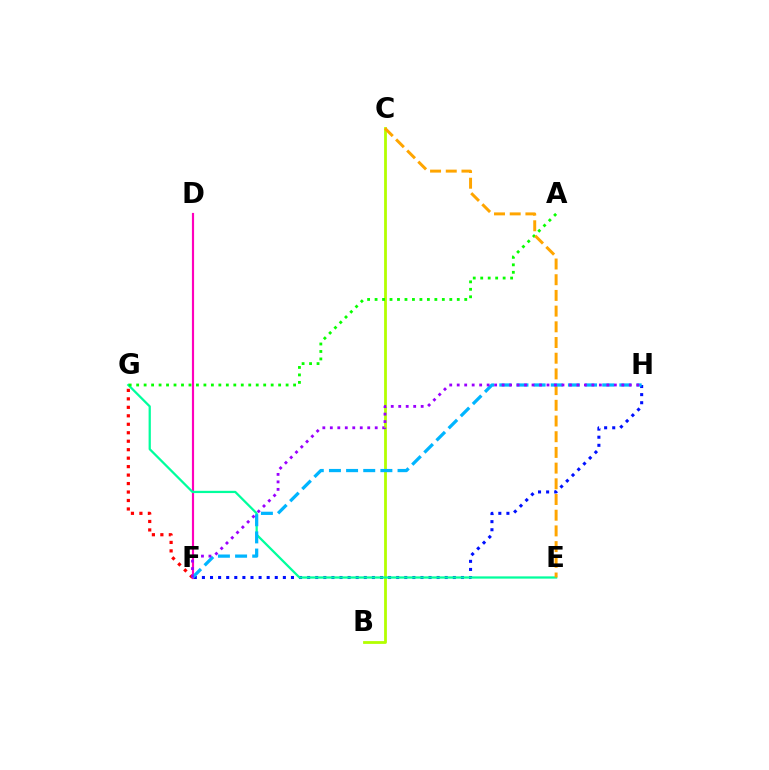{('F', 'H'): [{'color': '#0010ff', 'line_style': 'dotted', 'thickness': 2.2}, {'color': '#00b5ff', 'line_style': 'dashed', 'thickness': 2.33}, {'color': '#9b00ff', 'line_style': 'dotted', 'thickness': 2.03}], ('B', 'C'): [{'color': '#b3ff00', 'line_style': 'solid', 'thickness': 2.01}], ('F', 'G'): [{'color': '#ff0000', 'line_style': 'dotted', 'thickness': 2.3}], ('D', 'F'): [{'color': '#ff00bd', 'line_style': 'solid', 'thickness': 1.56}], ('E', 'G'): [{'color': '#00ff9d', 'line_style': 'solid', 'thickness': 1.62}], ('A', 'G'): [{'color': '#08ff00', 'line_style': 'dotted', 'thickness': 2.03}], ('C', 'E'): [{'color': '#ffa500', 'line_style': 'dashed', 'thickness': 2.13}]}